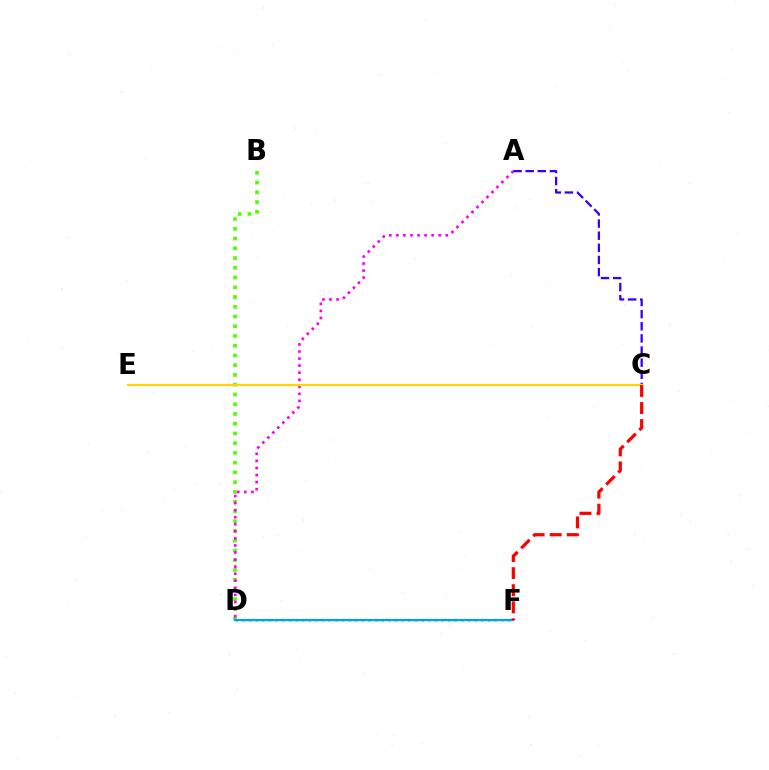{('B', 'D'): [{'color': '#4fff00', 'line_style': 'dotted', 'thickness': 2.65}], ('A', 'D'): [{'color': '#ff00ed', 'line_style': 'dotted', 'thickness': 1.92}], ('D', 'F'): [{'color': '#00ff86', 'line_style': 'dotted', 'thickness': 1.8}, {'color': '#009eff', 'line_style': 'solid', 'thickness': 1.55}], ('A', 'C'): [{'color': '#3700ff', 'line_style': 'dashed', 'thickness': 1.65}], ('C', 'E'): [{'color': '#ffd500', 'line_style': 'solid', 'thickness': 1.55}], ('C', 'F'): [{'color': '#ff0000', 'line_style': 'dashed', 'thickness': 2.32}]}